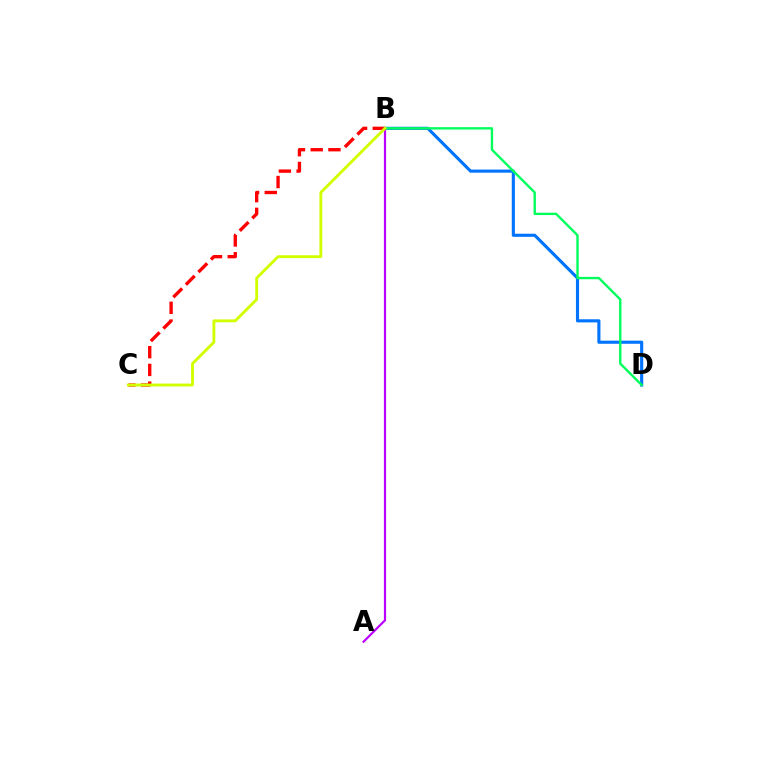{('B', 'D'): [{'color': '#0074ff', 'line_style': 'solid', 'thickness': 2.25}, {'color': '#00ff5c', 'line_style': 'solid', 'thickness': 1.71}], ('A', 'B'): [{'color': '#b900ff', 'line_style': 'solid', 'thickness': 1.58}], ('B', 'C'): [{'color': '#ff0000', 'line_style': 'dashed', 'thickness': 2.41}, {'color': '#d1ff00', 'line_style': 'solid', 'thickness': 2.06}]}